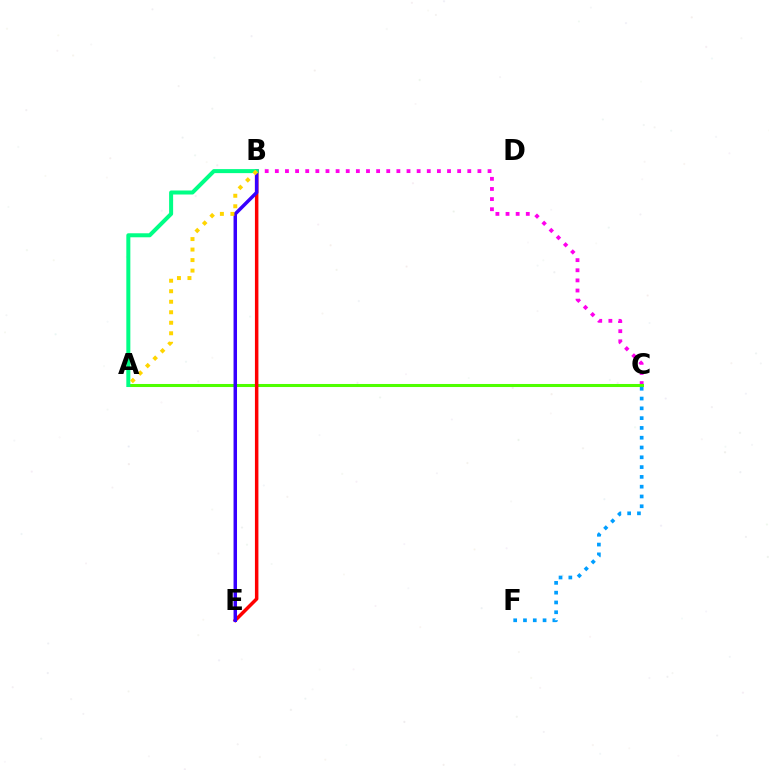{('B', 'C'): [{'color': '#ff00ed', 'line_style': 'dotted', 'thickness': 2.75}], ('A', 'C'): [{'color': '#4fff00', 'line_style': 'solid', 'thickness': 2.19}], ('B', 'E'): [{'color': '#ff0000', 'line_style': 'solid', 'thickness': 2.51}, {'color': '#3700ff', 'line_style': 'solid', 'thickness': 2.5}], ('C', 'F'): [{'color': '#009eff', 'line_style': 'dotted', 'thickness': 2.66}], ('A', 'B'): [{'color': '#00ff86', 'line_style': 'solid', 'thickness': 2.89}, {'color': '#ffd500', 'line_style': 'dotted', 'thickness': 2.86}]}